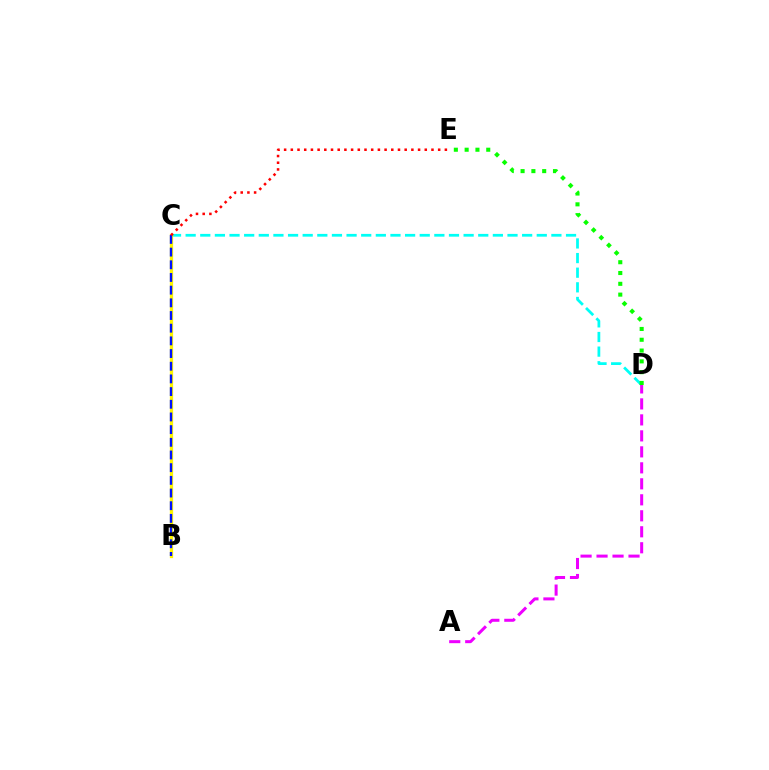{('C', 'D'): [{'color': '#00fff6', 'line_style': 'dashed', 'thickness': 1.99}], ('D', 'E'): [{'color': '#08ff00', 'line_style': 'dotted', 'thickness': 2.93}], ('B', 'C'): [{'color': '#fcf500', 'line_style': 'solid', 'thickness': 2.36}, {'color': '#0010ff', 'line_style': 'dashed', 'thickness': 1.72}], ('A', 'D'): [{'color': '#ee00ff', 'line_style': 'dashed', 'thickness': 2.17}], ('C', 'E'): [{'color': '#ff0000', 'line_style': 'dotted', 'thickness': 1.82}]}